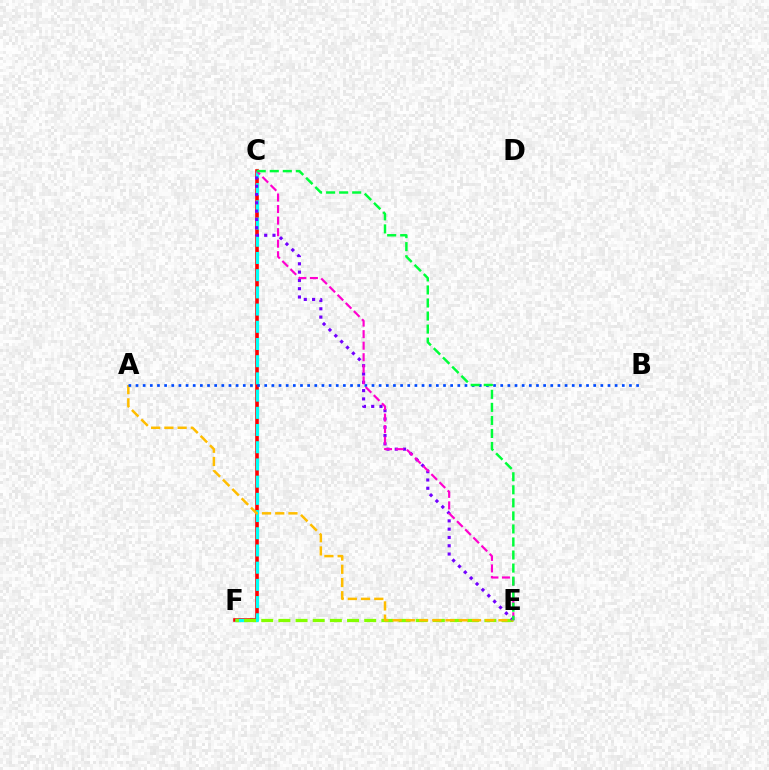{('C', 'F'): [{'color': '#ff0000', 'line_style': 'solid', 'thickness': 2.59}, {'color': '#00fff6', 'line_style': 'dashed', 'thickness': 2.34}], ('E', 'F'): [{'color': '#84ff00', 'line_style': 'dashed', 'thickness': 2.33}], ('C', 'E'): [{'color': '#7200ff', 'line_style': 'dotted', 'thickness': 2.25}, {'color': '#ff00cf', 'line_style': 'dashed', 'thickness': 1.57}, {'color': '#00ff39', 'line_style': 'dashed', 'thickness': 1.77}], ('A', 'E'): [{'color': '#ffbd00', 'line_style': 'dashed', 'thickness': 1.8}], ('A', 'B'): [{'color': '#004bff', 'line_style': 'dotted', 'thickness': 1.94}]}